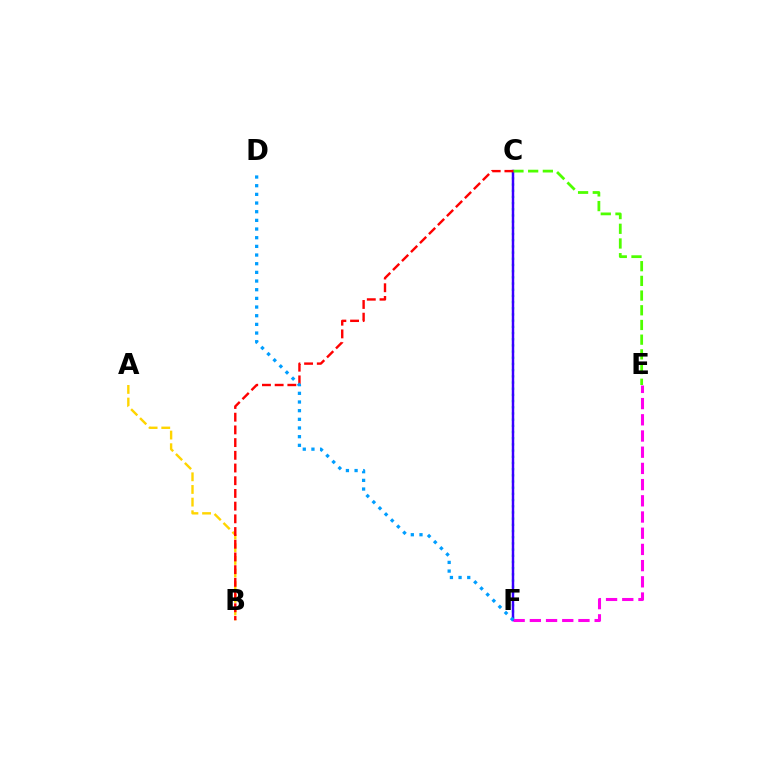{('C', 'F'): [{'color': '#00ff86', 'line_style': 'dotted', 'thickness': 1.68}, {'color': '#3700ff', 'line_style': 'solid', 'thickness': 1.77}], ('C', 'E'): [{'color': '#4fff00', 'line_style': 'dashed', 'thickness': 2.0}], ('A', 'B'): [{'color': '#ffd500', 'line_style': 'dashed', 'thickness': 1.72}], ('B', 'C'): [{'color': '#ff0000', 'line_style': 'dashed', 'thickness': 1.73}], ('E', 'F'): [{'color': '#ff00ed', 'line_style': 'dashed', 'thickness': 2.2}], ('D', 'F'): [{'color': '#009eff', 'line_style': 'dotted', 'thickness': 2.35}]}